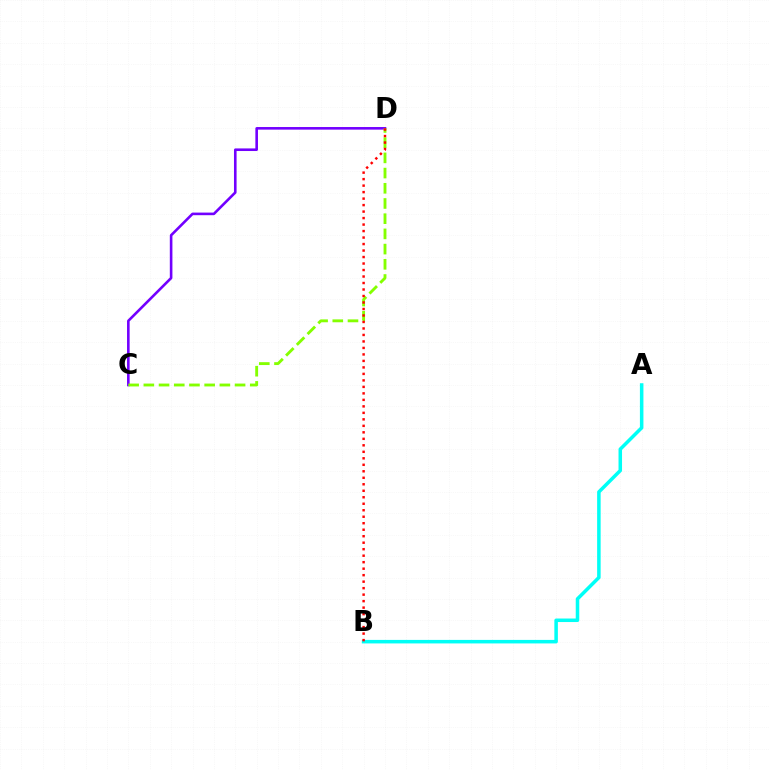{('C', 'D'): [{'color': '#7200ff', 'line_style': 'solid', 'thickness': 1.88}, {'color': '#84ff00', 'line_style': 'dashed', 'thickness': 2.07}], ('A', 'B'): [{'color': '#00fff6', 'line_style': 'solid', 'thickness': 2.53}], ('B', 'D'): [{'color': '#ff0000', 'line_style': 'dotted', 'thickness': 1.76}]}